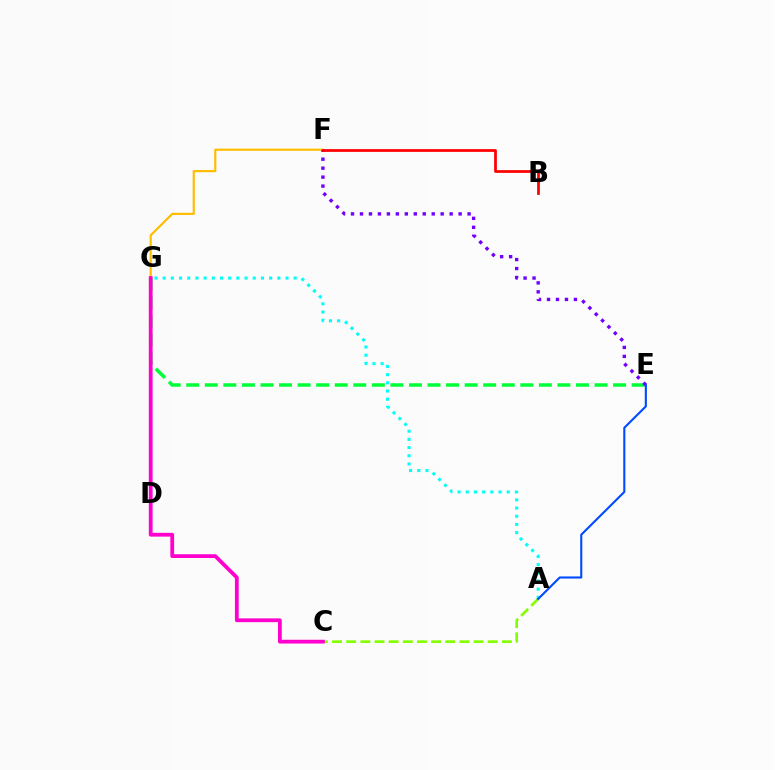{('E', 'G'): [{'color': '#00ff39', 'line_style': 'dashed', 'thickness': 2.52}], ('F', 'G'): [{'color': '#ffbd00', 'line_style': 'solid', 'thickness': 1.56}], ('E', 'F'): [{'color': '#7200ff', 'line_style': 'dotted', 'thickness': 2.44}], ('A', 'C'): [{'color': '#84ff00', 'line_style': 'dashed', 'thickness': 1.92}], ('A', 'G'): [{'color': '#00fff6', 'line_style': 'dotted', 'thickness': 2.22}], ('B', 'F'): [{'color': '#ff0000', 'line_style': 'solid', 'thickness': 1.97}], ('A', 'E'): [{'color': '#004bff', 'line_style': 'solid', 'thickness': 1.52}], ('C', 'G'): [{'color': '#ff00cf', 'line_style': 'solid', 'thickness': 2.72}]}